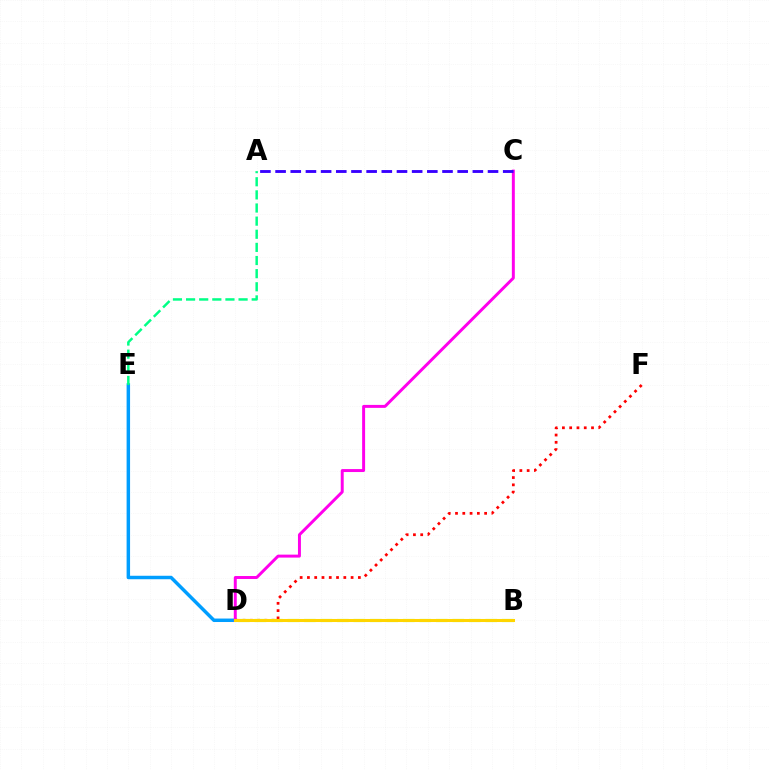{('D', 'E'): [{'color': '#009eff', 'line_style': 'solid', 'thickness': 2.5}], ('D', 'F'): [{'color': '#ff0000', 'line_style': 'dotted', 'thickness': 1.98}], ('A', 'E'): [{'color': '#00ff86', 'line_style': 'dashed', 'thickness': 1.78}], ('C', 'D'): [{'color': '#ff00ed', 'line_style': 'solid', 'thickness': 2.13}], ('A', 'C'): [{'color': '#3700ff', 'line_style': 'dashed', 'thickness': 2.06}], ('B', 'D'): [{'color': '#4fff00', 'line_style': 'dashed', 'thickness': 2.24}, {'color': '#ffd500', 'line_style': 'solid', 'thickness': 2.19}]}